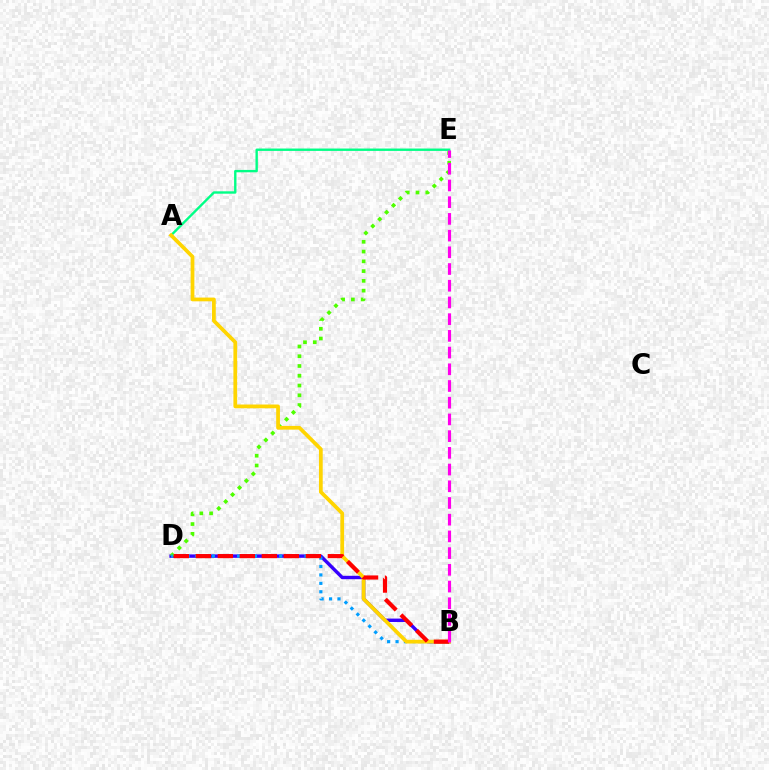{('B', 'D'): [{'color': '#3700ff', 'line_style': 'solid', 'thickness': 2.45}, {'color': '#009eff', 'line_style': 'dotted', 'thickness': 2.29}, {'color': '#ff0000', 'line_style': 'dashed', 'thickness': 2.99}], ('D', 'E'): [{'color': '#4fff00', 'line_style': 'dotted', 'thickness': 2.65}], ('A', 'E'): [{'color': '#00ff86', 'line_style': 'solid', 'thickness': 1.71}], ('A', 'B'): [{'color': '#ffd500', 'line_style': 'solid', 'thickness': 2.7}], ('B', 'E'): [{'color': '#ff00ed', 'line_style': 'dashed', 'thickness': 2.27}]}